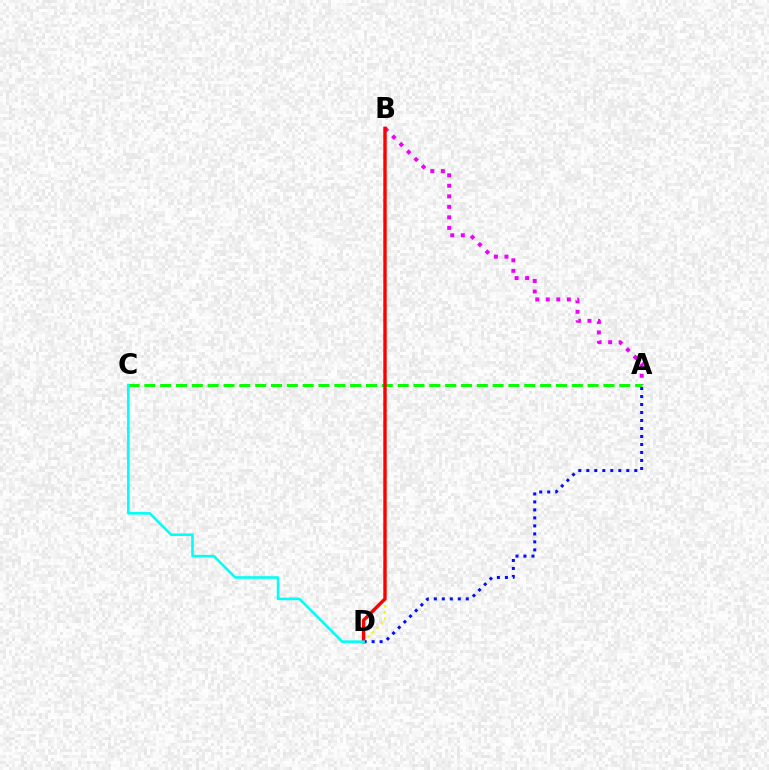{('A', 'B'): [{'color': '#ee00ff', 'line_style': 'dotted', 'thickness': 2.86}], ('A', 'C'): [{'color': '#08ff00', 'line_style': 'dashed', 'thickness': 2.15}], ('B', 'D'): [{'color': '#fcf500', 'line_style': 'dotted', 'thickness': 1.68}, {'color': '#ff0000', 'line_style': 'solid', 'thickness': 2.44}], ('A', 'D'): [{'color': '#0010ff', 'line_style': 'dotted', 'thickness': 2.17}], ('C', 'D'): [{'color': '#00fff6', 'line_style': 'solid', 'thickness': 1.87}]}